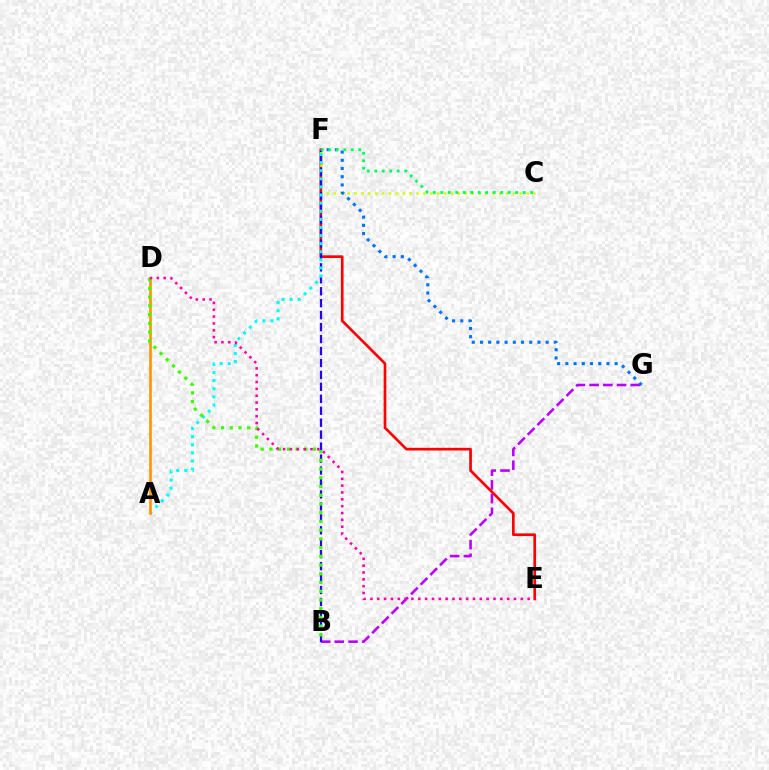{('E', 'F'): [{'color': '#ff0000', 'line_style': 'solid', 'thickness': 1.93}], ('B', 'G'): [{'color': '#b900ff', 'line_style': 'dashed', 'thickness': 1.86}], ('C', 'F'): [{'color': '#d1ff00', 'line_style': 'dotted', 'thickness': 1.87}, {'color': '#00ff5c', 'line_style': 'dotted', 'thickness': 2.03}], ('B', 'F'): [{'color': '#2500ff', 'line_style': 'dashed', 'thickness': 1.62}], ('A', 'F'): [{'color': '#00fff6', 'line_style': 'dotted', 'thickness': 2.2}], ('F', 'G'): [{'color': '#0074ff', 'line_style': 'dotted', 'thickness': 2.23}], ('A', 'D'): [{'color': '#ff9400', 'line_style': 'solid', 'thickness': 1.89}], ('B', 'D'): [{'color': '#3dff00', 'line_style': 'dotted', 'thickness': 2.37}], ('D', 'E'): [{'color': '#ff00ac', 'line_style': 'dotted', 'thickness': 1.86}]}